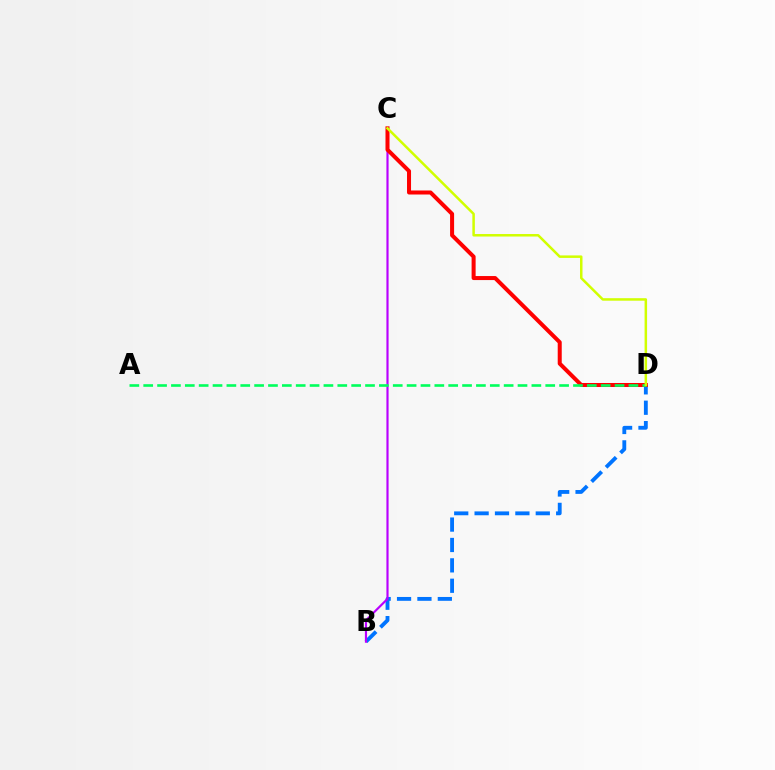{('B', 'D'): [{'color': '#0074ff', 'line_style': 'dashed', 'thickness': 2.77}], ('B', 'C'): [{'color': '#b900ff', 'line_style': 'solid', 'thickness': 1.56}], ('C', 'D'): [{'color': '#ff0000', 'line_style': 'solid', 'thickness': 2.89}, {'color': '#d1ff00', 'line_style': 'solid', 'thickness': 1.8}], ('A', 'D'): [{'color': '#00ff5c', 'line_style': 'dashed', 'thickness': 1.88}]}